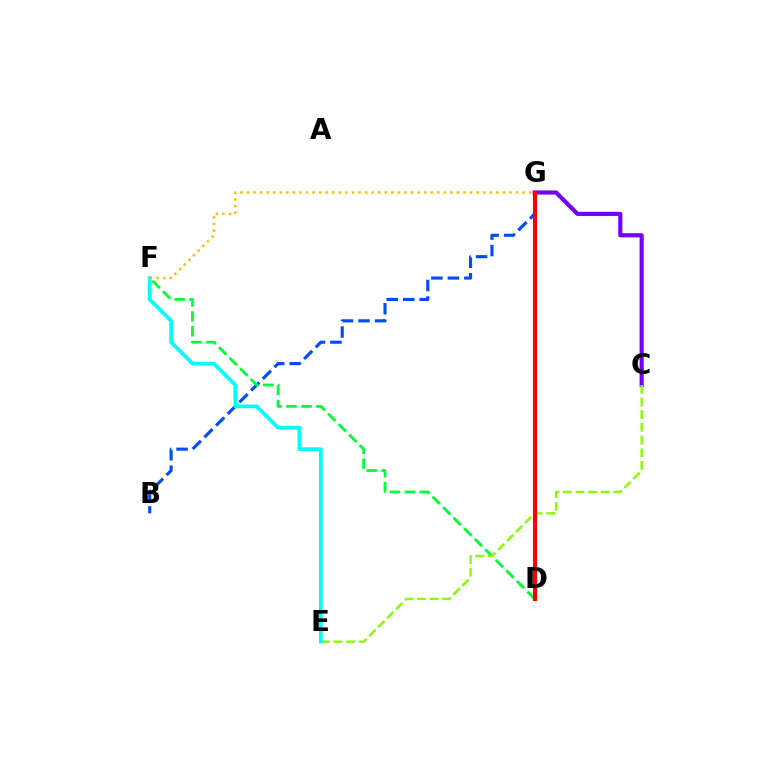{('B', 'G'): [{'color': '#004bff', 'line_style': 'dashed', 'thickness': 2.24}], ('D', 'F'): [{'color': '#00ff39', 'line_style': 'dashed', 'thickness': 2.02}], ('C', 'G'): [{'color': '#7200ff', 'line_style': 'solid', 'thickness': 2.98}], ('C', 'E'): [{'color': '#84ff00', 'line_style': 'dashed', 'thickness': 1.72}], ('E', 'F'): [{'color': '#00fff6', 'line_style': 'solid', 'thickness': 2.65}], ('D', 'G'): [{'color': '#ff00cf', 'line_style': 'solid', 'thickness': 1.92}, {'color': '#ff0000', 'line_style': 'solid', 'thickness': 2.97}], ('F', 'G'): [{'color': '#ffbd00', 'line_style': 'dotted', 'thickness': 1.78}]}